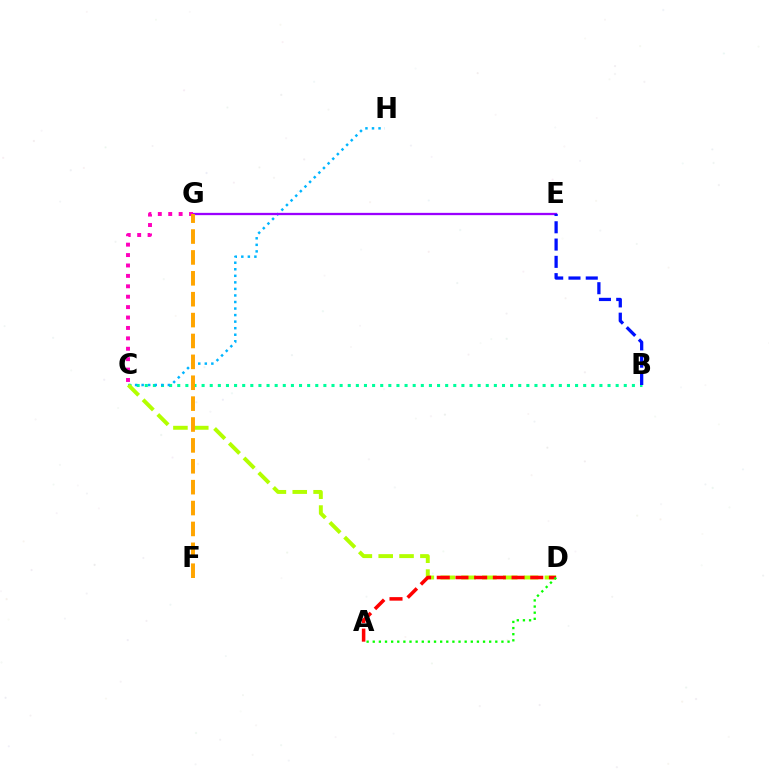{('B', 'C'): [{'color': '#00ff9d', 'line_style': 'dotted', 'thickness': 2.21}], ('C', 'H'): [{'color': '#00b5ff', 'line_style': 'dotted', 'thickness': 1.78}], ('E', 'G'): [{'color': '#9b00ff', 'line_style': 'solid', 'thickness': 1.65}], ('C', 'D'): [{'color': '#b3ff00', 'line_style': 'dashed', 'thickness': 2.83}], ('A', 'D'): [{'color': '#ff0000', 'line_style': 'dashed', 'thickness': 2.54}, {'color': '#08ff00', 'line_style': 'dotted', 'thickness': 1.66}], ('C', 'G'): [{'color': '#ff00bd', 'line_style': 'dotted', 'thickness': 2.83}], ('F', 'G'): [{'color': '#ffa500', 'line_style': 'dashed', 'thickness': 2.84}], ('B', 'E'): [{'color': '#0010ff', 'line_style': 'dashed', 'thickness': 2.35}]}